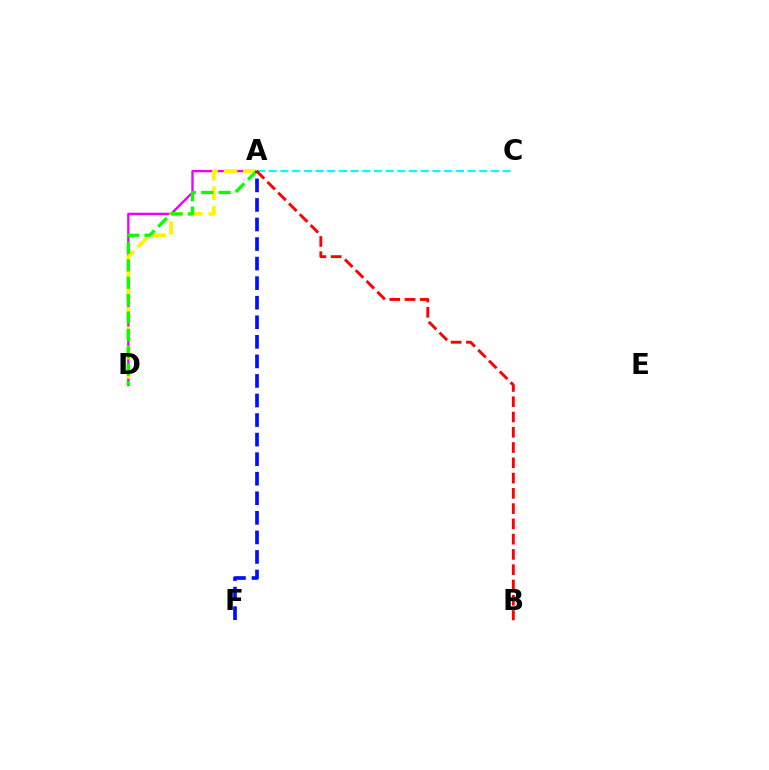{('A', 'C'): [{'color': '#00fff6', 'line_style': 'dashed', 'thickness': 1.59}], ('A', 'D'): [{'color': '#ee00ff', 'line_style': 'solid', 'thickness': 1.69}, {'color': '#fcf500', 'line_style': 'dashed', 'thickness': 2.63}, {'color': '#08ff00', 'line_style': 'dashed', 'thickness': 2.36}], ('A', 'F'): [{'color': '#0010ff', 'line_style': 'dashed', 'thickness': 2.66}], ('A', 'B'): [{'color': '#ff0000', 'line_style': 'dashed', 'thickness': 2.07}]}